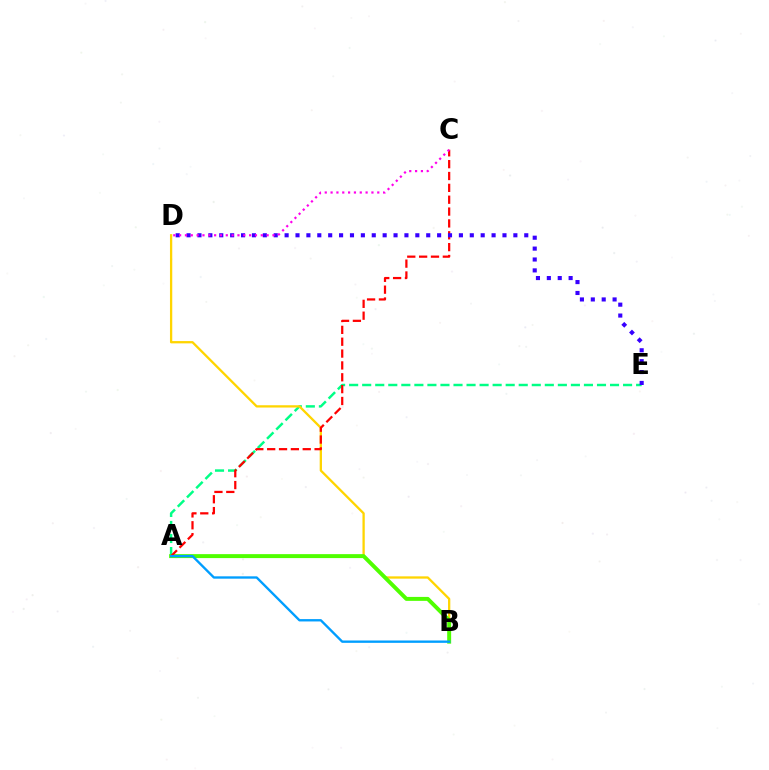{('A', 'E'): [{'color': '#00ff86', 'line_style': 'dashed', 'thickness': 1.77}], ('B', 'D'): [{'color': '#ffd500', 'line_style': 'solid', 'thickness': 1.65}], ('A', 'B'): [{'color': '#4fff00', 'line_style': 'solid', 'thickness': 2.85}, {'color': '#009eff', 'line_style': 'solid', 'thickness': 1.69}], ('A', 'C'): [{'color': '#ff0000', 'line_style': 'dashed', 'thickness': 1.61}], ('D', 'E'): [{'color': '#3700ff', 'line_style': 'dotted', 'thickness': 2.96}], ('C', 'D'): [{'color': '#ff00ed', 'line_style': 'dotted', 'thickness': 1.59}]}